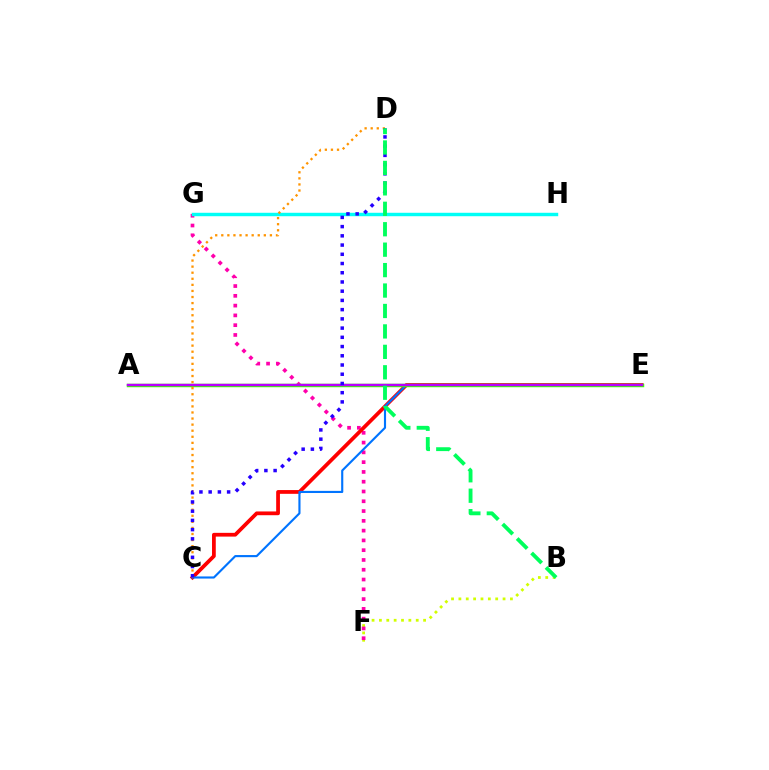{('B', 'F'): [{'color': '#d1ff00', 'line_style': 'dotted', 'thickness': 2.0}], ('F', 'G'): [{'color': '#ff00ac', 'line_style': 'dotted', 'thickness': 2.66}], ('C', 'E'): [{'color': '#ff0000', 'line_style': 'solid', 'thickness': 2.71}, {'color': '#0074ff', 'line_style': 'solid', 'thickness': 1.53}], ('G', 'H'): [{'color': '#00fff6', 'line_style': 'solid', 'thickness': 2.47}], ('A', 'E'): [{'color': '#3dff00', 'line_style': 'solid', 'thickness': 2.49}, {'color': '#b900ff', 'line_style': 'solid', 'thickness': 1.73}], ('C', 'D'): [{'color': '#ff9400', 'line_style': 'dotted', 'thickness': 1.65}, {'color': '#2500ff', 'line_style': 'dotted', 'thickness': 2.51}], ('B', 'D'): [{'color': '#00ff5c', 'line_style': 'dashed', 'thickness': 2.78}]}